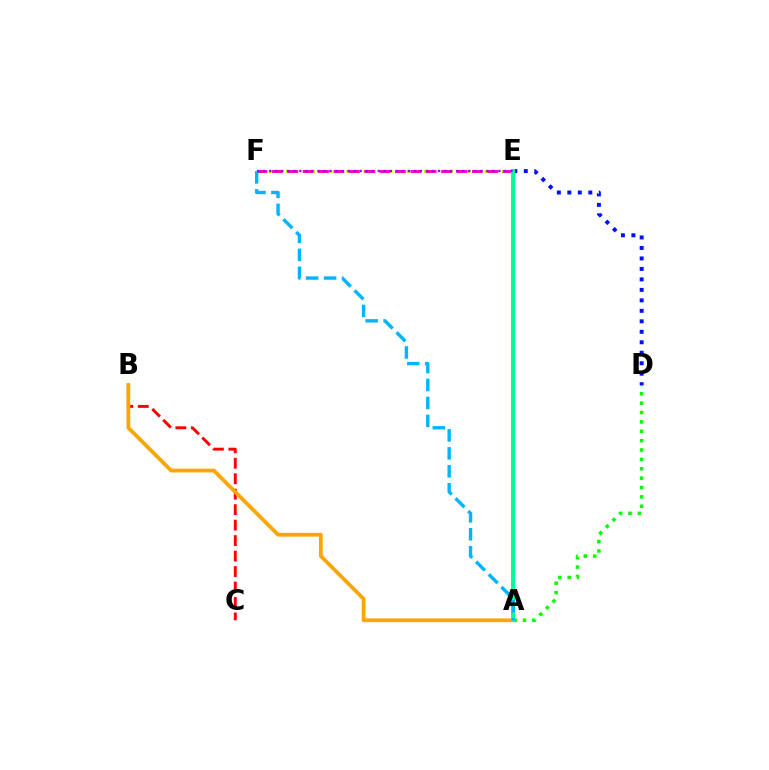{('B', 'C'): [{'color': '#ff0000', 'line_style': 'dashed', 'thickness': 2.1}], ('D', 'E'): [{'color': '#0010ff', 'line_style': 'dotted', 'thickness': 2.85}], ('A', 'B'): [{'color': '#ffa500', 'line_style': 'solid', 'thickness': 2.71}], ('A', 'D'): [{'color': '#08ff00', 'line_style': 'dotted', 'thickness': 2.55}], ('E', 'F'): [{'color': '#b3ff00', 'line_style': 'dotted', 'thickness': 2.34}, {'color': '#ff00bd', 'line_style': 'dashed', 'thickness': 2.09}, {'color': '#9b00ff', 'line_style': 'dotted', 'thickness': 1.64}], ('A', 'E'): [{'color': '#00ff9d', 'line_style': 'solid', 'thickness': 2.89}], ('A', 'F'): [{'color': '#00b5ff', 'line_style': 'dashed', 'thickness': 2.44}]}